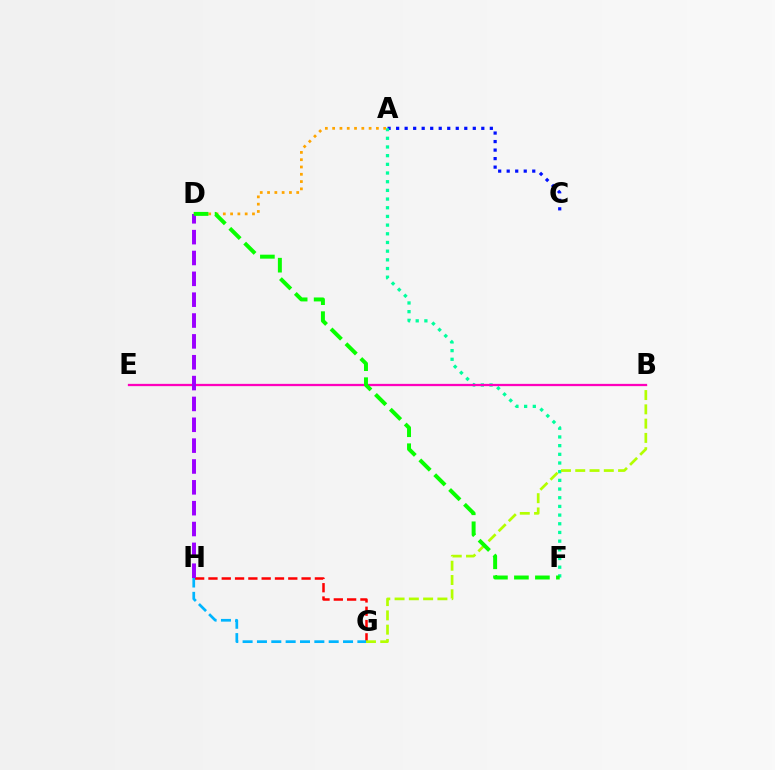{('G', 'H'): [{'color': '#ff0000', 'line_style': 'dashed', 'thickness': 1.81}, {'color': '#00b5ff', 'line_style': 'dashed', 'thickness': 1.95}], ('A', 'C'): [{'color': '#0010ff', 'line_style': 'dotted', 'thickness': 2.31}], ('A', 'F'): [{'color': '#00ff9d', 'line_style': 'dotted', 'thickness': 2.36}], ('B', 'G'): [{'color': '#b3ff00', 'line_style': 'dashed', 'thickness': 1.94}], ('A', 'D'): [{'color': '#ffa500', 'line_style': 'dotted', 'thickness': 1.98}], ('B', 'E'): [{'color': '#ff00bd', 'line_style': 'solid', 'thickness': 1.64}], ('D', 'H'): [{'color': '#9b00ff', 'line_style': 'dashed', 'thickness': 2.83}], ('D', 'F'): [{'color': '#08ff00', 'line_style': 'dashed', 'thickness': 2.85}]}